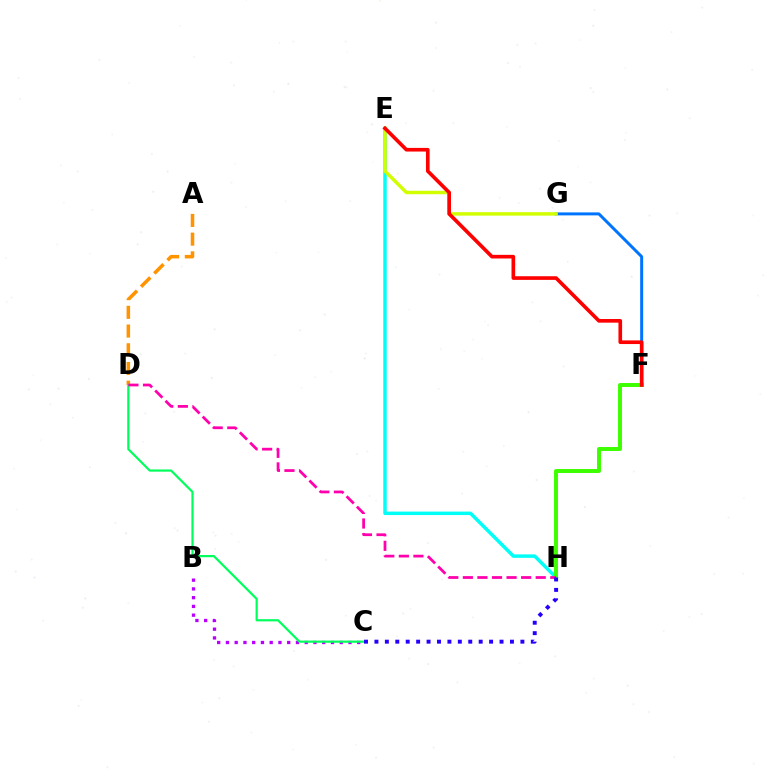{('A', 'D'): [{'color': '#ff9400', 'line_style': 'dashed', 'thickness': 2.54}], ('E', 'H'): [{'color': '#00fff6', 'line_style': 'solid', 'thickness': 2.5}], ('B', 'C'): [{'color': '#b900ff', 'line_style': 'dotted', 'thickness': 2.38}], ('C', 'D'): [{'color': '#00ff5c', 'line_style': 'solid', 'thickness': 1.58}], ('F', 'G'): [{'color': '#0074ff', 'line_style': 'solid', 'thickness': 2.14}], ('F', 'H'): [{'color': '#3dff00', 'line_style': 'solid', 'thickness': 2.85}], ('D', 'H'): [{'color': '#ff00ac', 'line_style': 'dashed', 'thickness': 1.98}], ('E', 'G'): [{'color': '#d1ff00', 'line_style': 'solid', 'thickness': 2.48}], ('C', 'H'): [{'color': '#2500ff', 'line_style': 'dotted', 'thickness': 2.83}], ('E', 'F'): [{'color': '#ff0000', 'line_style': 'solid', 'thickness': 2.63}]}